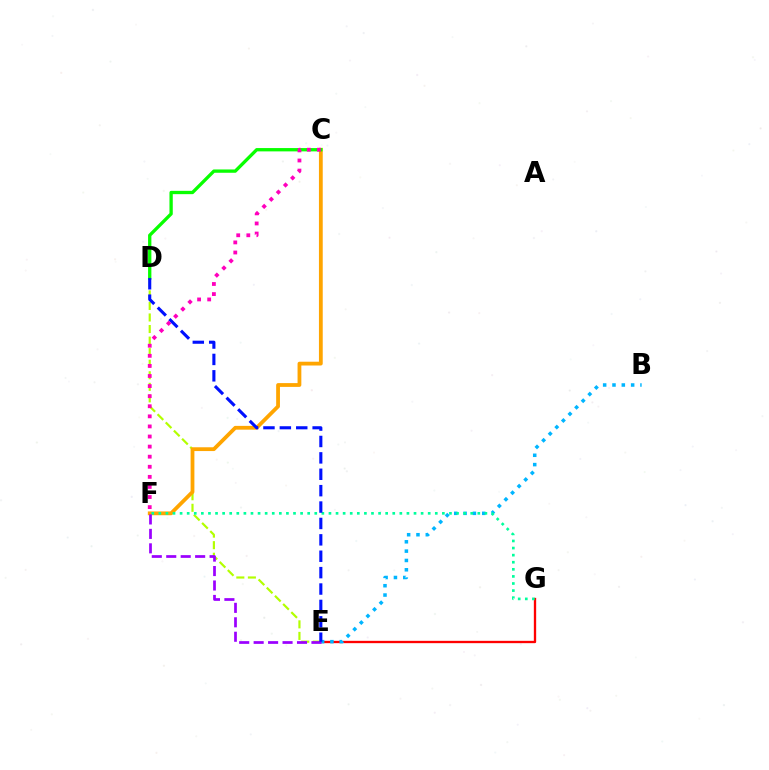{('E', 'G'): [{'color': '#ff0000', 'line_style': 'solid', 'thickness': 1.68}], ('B', 'E'): [{'color': '#00b5ff', 'line_style': 'dotted', 'thickness': 2.53}], ('D', 'E'): [{'color': '#b3ff00', 'line_style': 'dashed', 'thickness': 1.57}, {'color': '#0010ff', 'line_style': 'dashed', 'thickness': 2.23}], ('C', 'F'): [{'color': '#ffa500', 'line_style': 'solid', 'thickness': 2.73}, {'color': '#ff00bd', 'line_style': 'dotted', 'thickness': 2.74}], ('F', 'G'): [{'color': '#00ff9d', 'line_style': 'dotted', 'thickness': 1.93}], ('C', 'D'): [{'color': '#08ff00', 'line_style': 'solid', 'thickness': 2.38}], ('E', 'F'): [{'color': '#9b00ff', 'line_style': 'dashed', 'thickness': 1.96}]}